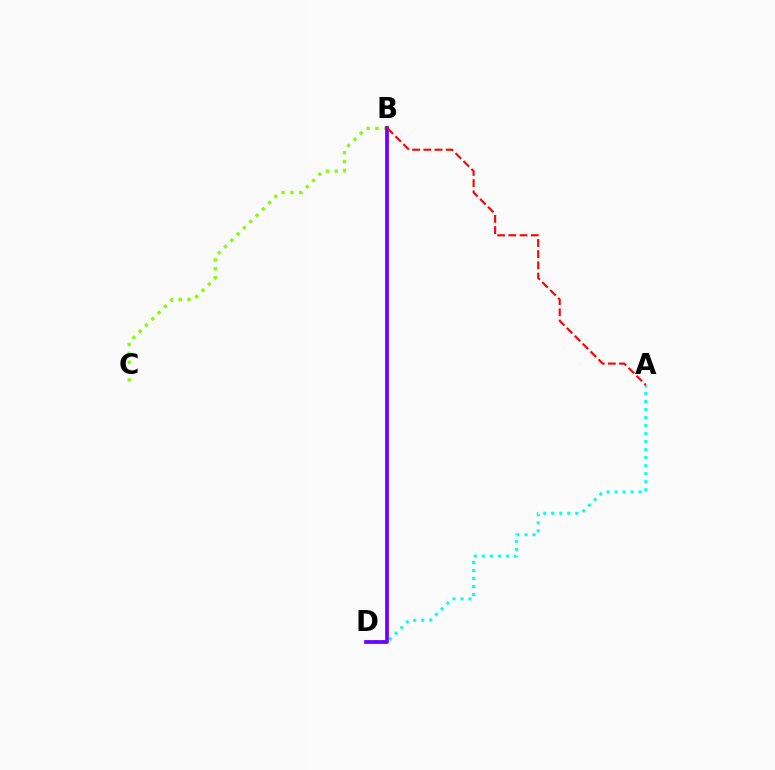{('B', 'C'): [{'color': '#84ff00', 'line_style': 'dotted', 'thickness': 2.41}], ('A', 'D'): [{'color': '#00fff6', 'line_style': 'dotted', 'thickness': 2.18}], ('B', 'D'): [{'color': '#7200ff', 'line_style': 'solid', 'thickness': 2.7}], ('A', 'B'): [{'color': '#ff0000', 'line_style': 'dashed', 'thickness': 1.52}]}